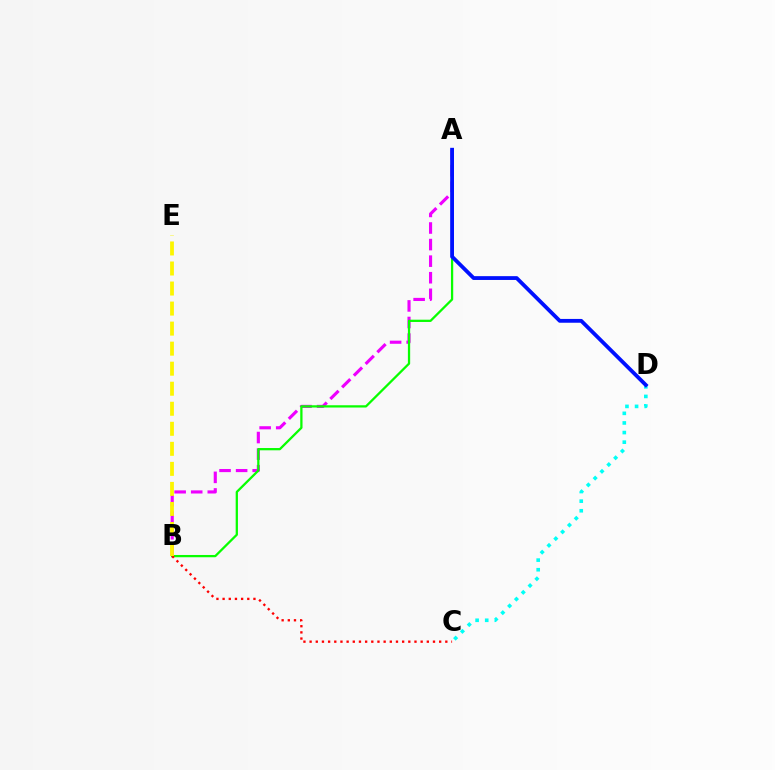{('A', 'B'): [{'color': '#ee00ff', 'line_style': 'dashed', 'thickness': 2.25}, {'color': '#08ff00', 'line_style': 'solid', 'thickness': 1.63}], ('C', 'D'): [{'color': '#00fff6', 'line_style': 'dotted', 'thickness': 2.61}], ('B', 'C'): [{'color': '#ff0000', 'line_style': 'dotted', 'thickness': 1.68}], ('A', 'D'): [{'color': '#0010ff', 'line_style': 'solid', 'thickness': 2.74}], ('B', 'E'): [{'color': '#fcf500', 'line_style': 'dashed', 'thickness': 2.72}]}